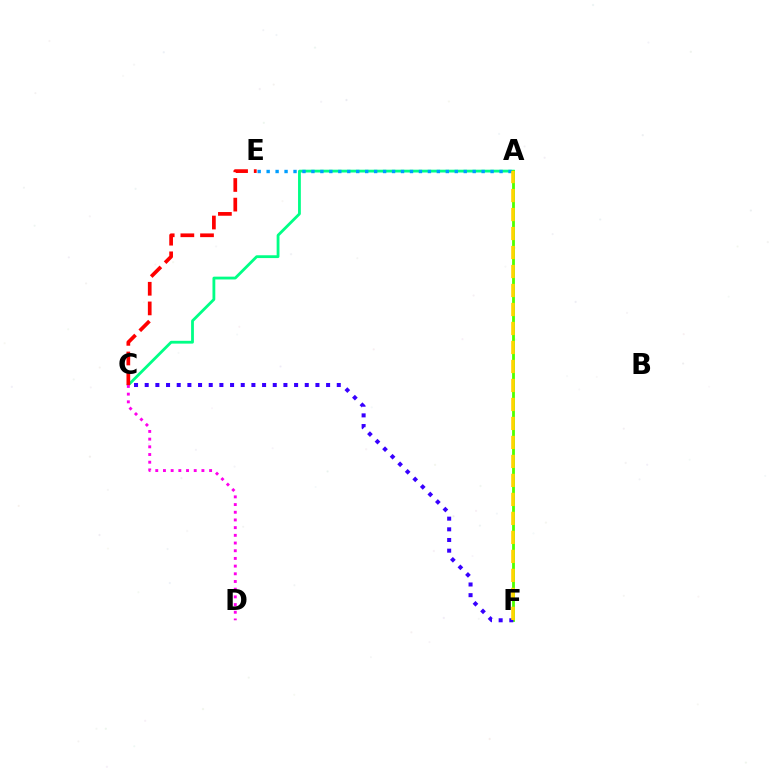{('A', 'C'): [{'color': '#00ff86', 'line_style': 'solid', 'thickness': 2.02}], ('A', 'F'): [{'color': '#4fff00', 'line_style': 'solid', 'thickness': 2.03}, {'color': '#ffd500', 'line_style': 'dashed', 'thickness': 2.58}], ('A', 'E'): [{'color': '#009eff', 'line_style': 'dotted', 'thickness': 2.43}], ('C', 'F'): [{'color': '#3700ff', 'line_style': 'dotted', 'thickness': 2.9}], ('C', 'D'): [{'color': '#ff00ed', 'line_style': 'dotted', 'thickness': 2.09}], ('C', 'E'): [{'color': '#ff0000', 'line_style': 'dashed', 'thickness': 2.67}]}